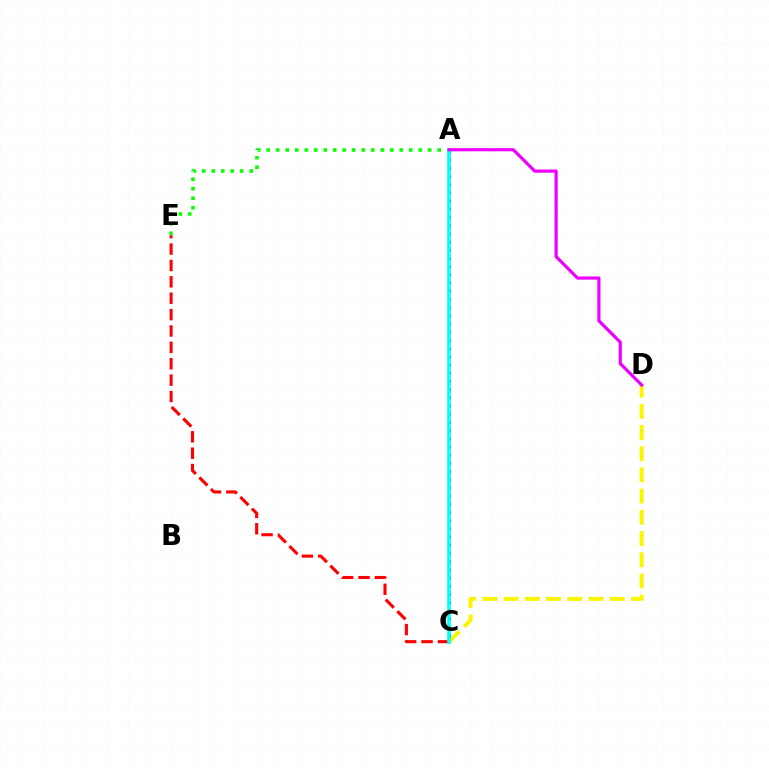{('A', 'E'): [{'color': '#08ff00', 'line_style': 'dotted', 'thickness': 2.58}], ('C', 'E'): [{'color': '#ff0000', 'line_style': 'dashed', 'thickness': 2.23}], ('C', 'D'): [{'color': '#fcf500', 'line_style': 'dashed', 'thickness': 2.88}], ('A', 'C'): [{'color': '#0010ff', 'line_style': 'dotted', 'thickness': 2.23}, {'color': '#00fff6', 'line_style': 'solid', 'thickness': 2.56}], ('A', 'D'): [{'color': '#ee00ff', 'line_style': 'solid', 'thickness': 2.29}]}